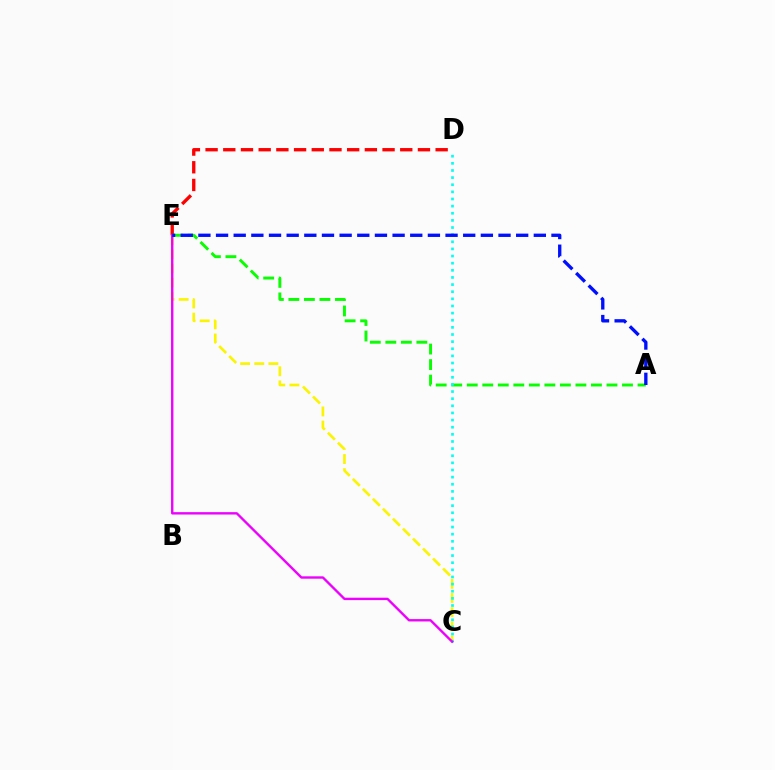{('C', 'E'): [{'color': '#fcf500', 'line_style': 'dashed', 'thickness': 1.92}, {'color': '#ee00ff', 'line_style': 'solid', 'thickness': 1.72}], ('D', 'E'): [{'color': '#ff0000', 'line_style': 'dashed', 'thickness': 2.4}], ('A', 'E'): [{'color': '#08ff00', 'line_style': 'dashed', 'thickness': 2.11}, {'color': '#0010ff', 'line_style': 'dashed', 'thickness': 2.4}], ('C', 'D'): [{'color': '#00fff6', 'line_style': 'dotted', 'thickness': 1.94}]}